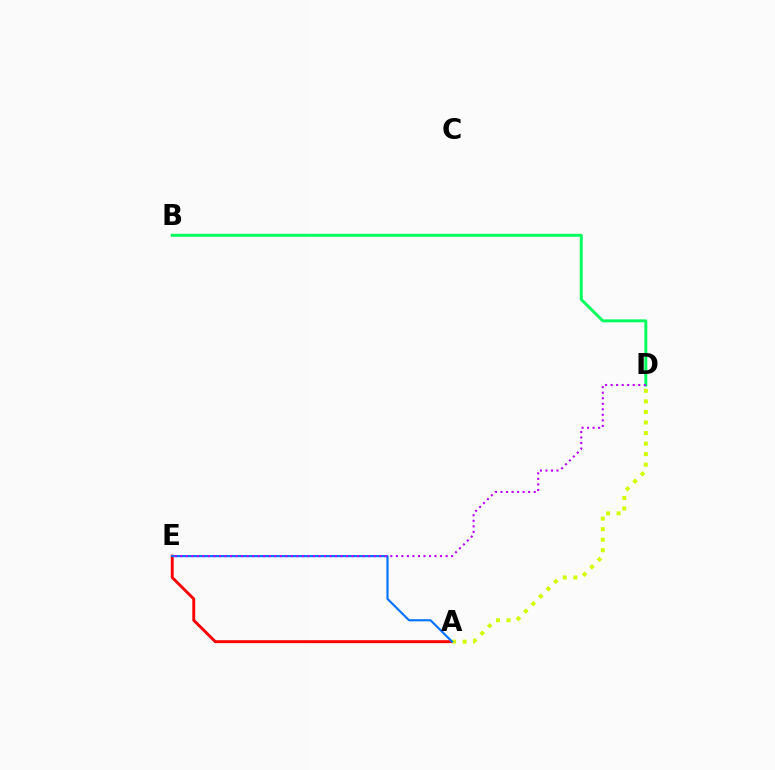{('A', 'E'): [{'color': '#ff0000', 'line_style': 'solid', 'thickness': 2.1}, {'color': '#0074ff', 'line_style': 'solid', 'thickness': 1.55}], ('A', 'D'): [{'color': '#d1ff00', 'line_style': 'dotted', 'thickness': 2.87}], ('B', 'D'): [{'color': '#00ff5c', 'line_style': 'solid', 'thickness': 2.11}], ('D', 'E'): [{'color': '#b900ff', 'line_style': 'dotted', 'thickness': 1.5}]}